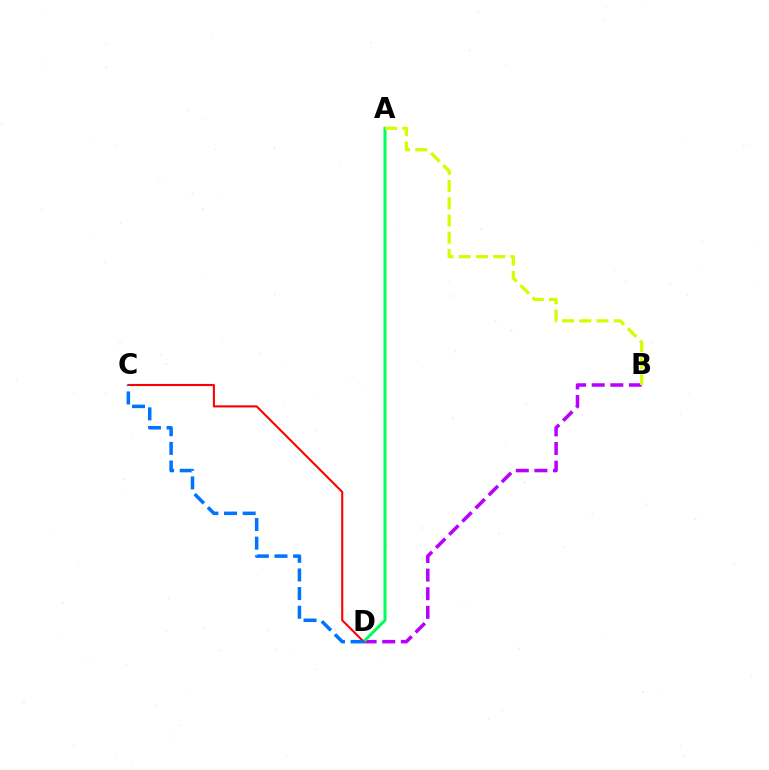{('B', 'D'): [{'color': '#b900ff', 'line_style': 'dashed', 'thickness': 2.53}], ('A', 'D'): [{'color': '#00ff5c', 'line_style': 'solid', 'thickness': 2.19}], ('C', 'D'): [{'color': '#ff0000', 'line_style': 'solid', 'thickness': 1.5}, {'color': '#0074ff', 'line_style': 'dashed', 'thickness': 2.53}], ('A', 'B'): [{'color': '#d1ff00', 'line_style': 'dashed', 'thickness': 2.34}]}